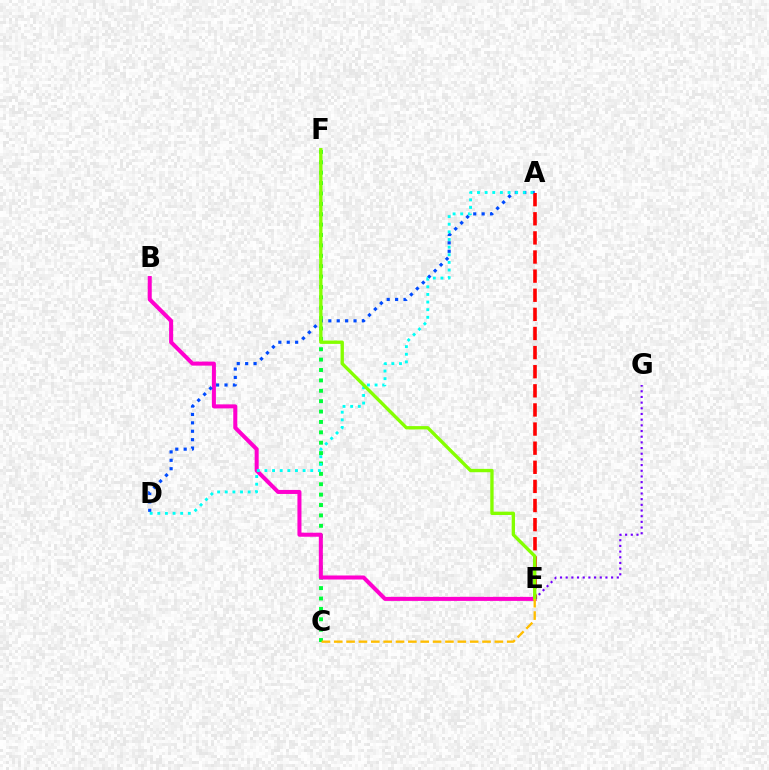{('C', 'F'): [{'color': '#00ff39', 'line_style': 'dotted', 'thickness': 2.82}], ('B', 'E'): [{'color': '#ff00cf', 'line_style': 'solid', 'thickness': 2.9}], ('A', 'D'): [{'color': '#004bff', 'line_style': 'dotted', 'thickness': 2.28}, {'color': '#00fff6', 'line_style': 'dotted', 'thickness': 2.07}], ('A', 'E'): [{'color': '#ff0000', 'line_style': 'dashed', 'thickness': 2.6}], ('E', 'G'): [{'color': '#7200ff', 'line_style': 'dotted', 'thickness': 1.54}], ('E', 'F'): [{'color': '#84ff00', 'line_style': 'solid', 'thickness': 2.41}], ('C', 'E'): [{'color': '#ffbd00', 'line_style': 'dashed', 'thickness': 1.68}]}